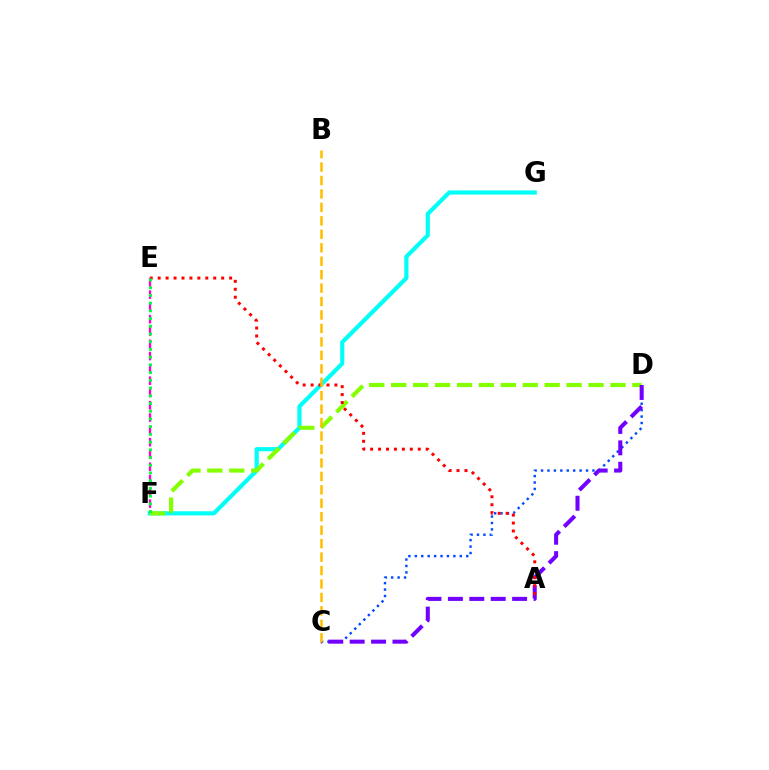{('F', 'G'): [{'color': '#00fff6', 'line_style': 'solid', 'thickness': 2.99}], ('C', 'D'): [{'color': '#004bff', 'line_style': 'dotted', 'thickness': 1.75}, {'color': '#7200ff', 'line_style': 'dashed', 'thickness': 2.91}], ('D', 'F'): [{'color': '#84ff00', 'line_style': 'dashed', 'thickness': 2.98}], ('A', 'E'): [{'color': '#ff0000', 'line_style': 'dotted', 'thickness': 2.16}], ('E', 'F'): [{'color': '#ff00cf', 'line_style': 'dashed', 'thickness': 1.67}, {'color': '#00ff39', 'line_style': 'dotted', 'thickness': 2.1}], ('B', 'C'): [{'color': '#ffbd00', 'line_style': 'dashed', 'thickness': 1.83}]}